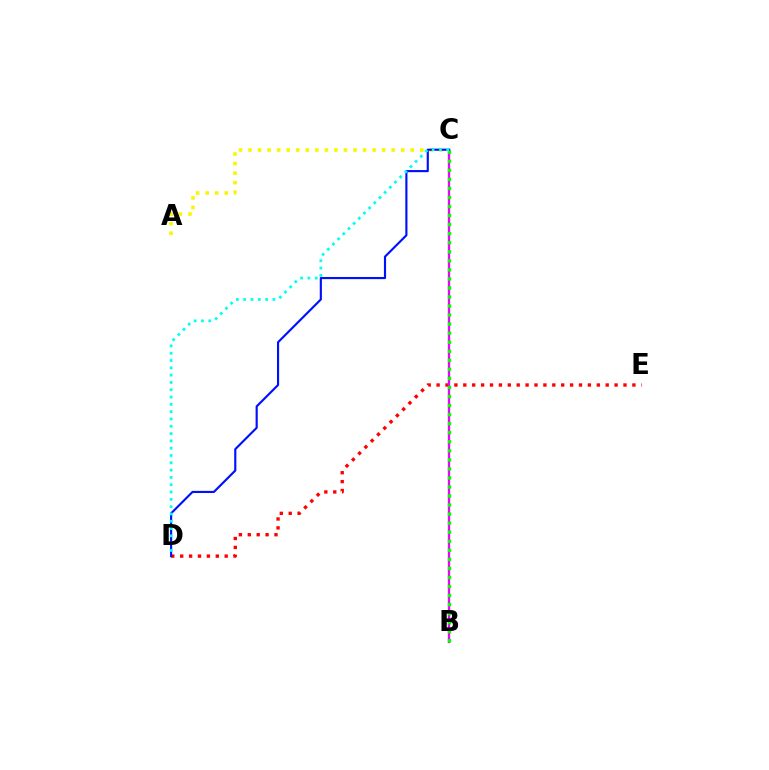{('D', 'E'): [{'color': '#ff0000', 'line_style': 'dotted', 'thickness': 2.42}], ('B', 'C'): [{'color': '#ee00ff', 'line_style': 'solid', 'thickness': 1.68}, {'color': '#08ff00', 'line_style': 'dotted', 'thickness': 2.46}], ('A', 'C'): [{'color': '#fcf500', 'line_style': 'dotted', 'thickness': 2.59}], ('C', 'D'): [{'color': '#0010ff', 'line_style': 'solid', 'thickness': 1.55}, {'color': '#00fff6', 'line_style': 'dotted', 'thickness': 1.99}]}